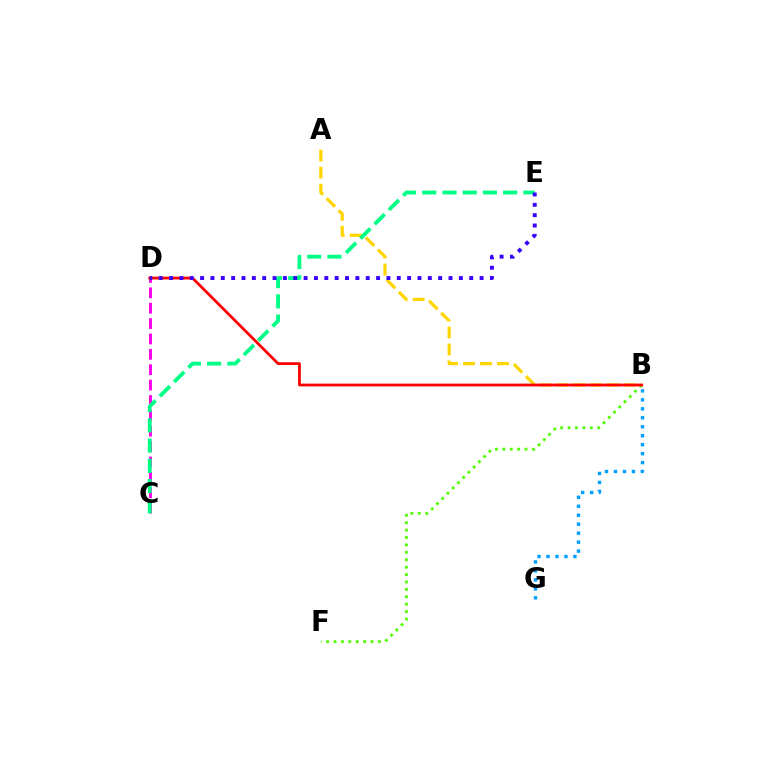{('C', 'D'): [{'color': '#ff00ed', 'line_style': 'dashed', 'thickness': 2.09}], ('B', 'F'): [{'color': '#4fff00', 'line_style': 'dotted', 'thickness': 2.01}], ('A', 'B'): [{'color': '#ffd500', 'line_style': 'dashed', 'thickness': 2.31}], ('B', 'D'): [{'color': '#ff0000', 'line_style': 'solid', 'thickness': 2.01}], ('C', 'E'): [{'color': '#00ff86', 'line_style': 'dashed', 'thickness': 2.75}], ('B', 'G'): [{'color': '#009eff', 'line_style': 'dotted', 'thickness': 2.44}], ('D', 'E'): [{'color': '#3700ff', 'line_style': 'dotted', 'thickness': 2.81}]}